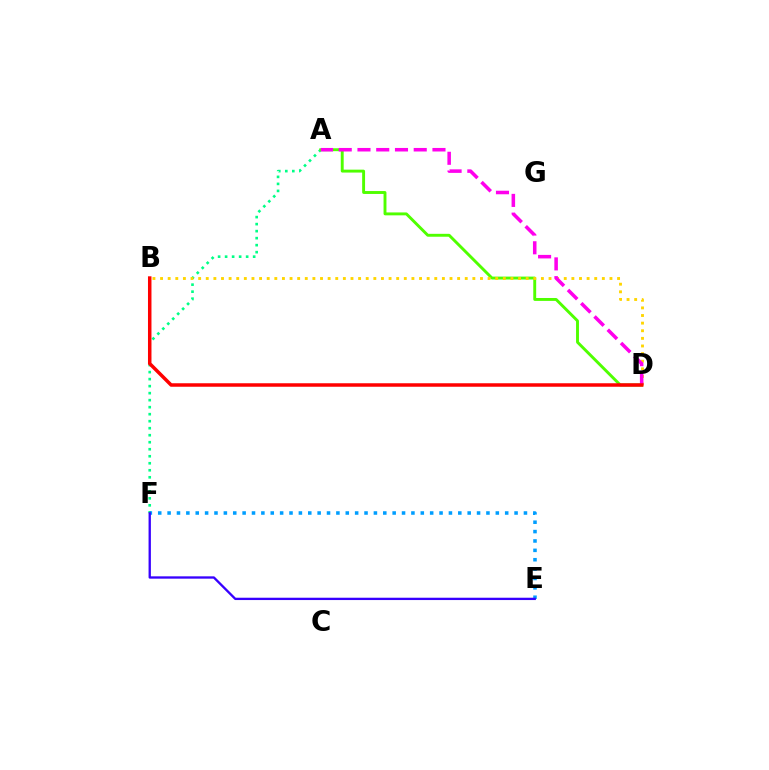{('A', 'F'): [{'color': '#00ff86', 'line_style': 'dotted', 'thickness': 1.9}], ('E', 'F'): [{'color': '#009eff', 'line_style': 'dotted', 'thickness': 2.55}, {'color': '#3700ff', 'line_style': 'solid', 'thickness': 1.68}], ('A', 'D'): [{'color': '#4fff00', 'line_style': 'solid', 'thickness': 2.09}, {'color': '#ff00ed', 'line_style': 'dashed', 'thickness': 2.55}], ('B', 'D'): [{'color': '#ffd500', 'line_style': 'dotted', 'thickness': 2.07}, {'color': '#ff0000', 'line_style': 'solid', 'thickness': 2.52}]}